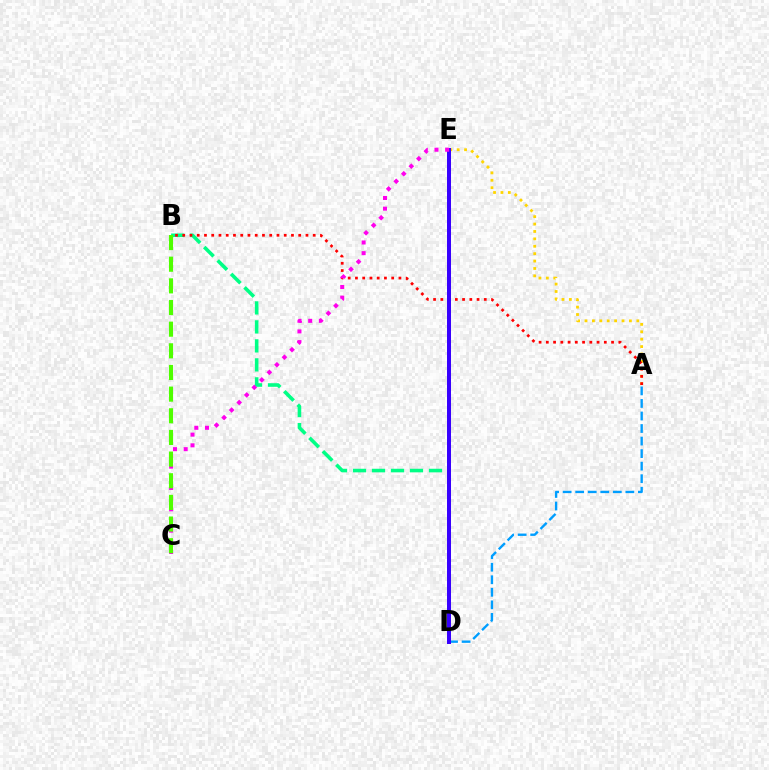{('B', 'D'): [{'color': '#00ff86', 'line_style': 'dashed', 'thickness': 2.58}], ('A', 'E'): [{'color': '#ffd500', 'line_style': 'dotted', 'thickness': 2.01}], ('A', 'D'): [{'color': '#009eff', 'line_style': 'dashed', 'thickness': 1.7}], ('A', 'B'): [{'color': '#ff0000', 'line_style': 'dotted', 'thickness': 1.97}], ('D', 'E'): [{'color': '#3700ff', 'line_style': 'solid', 'thickness': 2.87}], ('C', 'E'): [{'color': '#ff00ed', 'line_style': 'dotted', 'thickness': 2.9}], ('B', 'C'): [{'color': '#4fff00', 'line_style': 'dashed', 'thickness': 2.94}]}